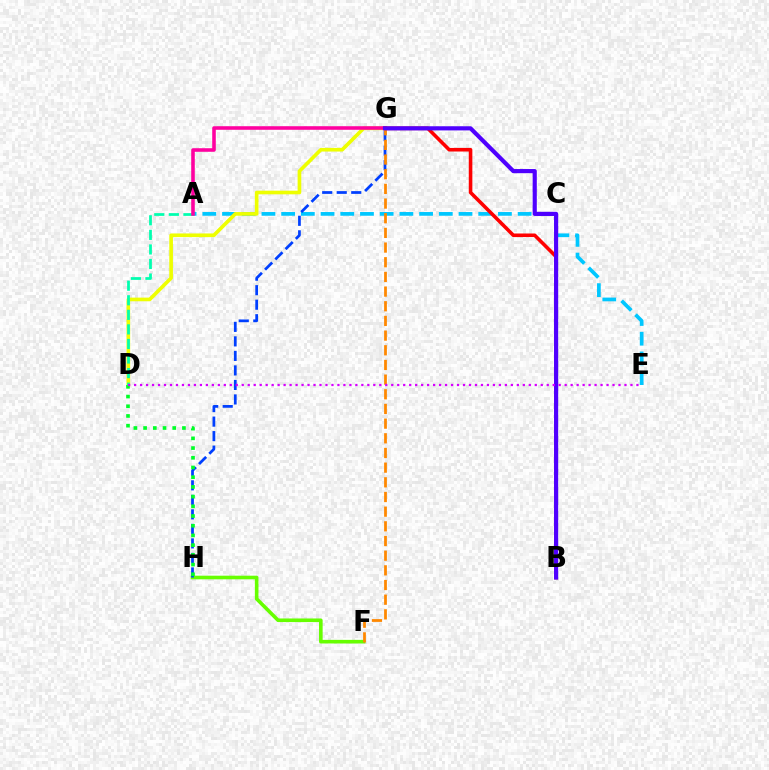{('A', 'E'): [{'color': '#00c7ff', 'line_style': 'dashed', 'thickness': 2.68}], ('D', 'G'): [{'color': '#eeff00', 'line_style': 'solid', 'thickness': 2.63}], ('F', 'H'): [{'color': '#66ff00', 'line_style': 'solid', 'thickness': 2.6}], ('G', 'H'): [{'color': '#003fff', 'line_style': 'dashed', 'thickness': 1.97}], ('D', 'H'): [{'color': '#00ff27', 'line_style': 'dotted', 'thickness': 2.64}], ('A', 'D'): [{'color': '#00ffaf', 'line_style': 'dashed', 'thickness': 1.98}], ('A', 'G'): [{'color': '#ff00a0', 'line_style': 'solid', 'thickness': 2.57}], ('B', 'G'): [{'color': '#ff0000', 'line_style': 'solid', 'thickness': 2.58}, {'color': '#4f00ff', 'line_style': 'solid', 'thickness': 3.0}], ('F', 'G'): [{'color': '#ff8800', 'line_style': 'dashed', 'thickness': 1.99}], ('D', 'E'): [{'color': '#d600ff', 'line_style': 'dotted', 'thickness': 1.62}]}